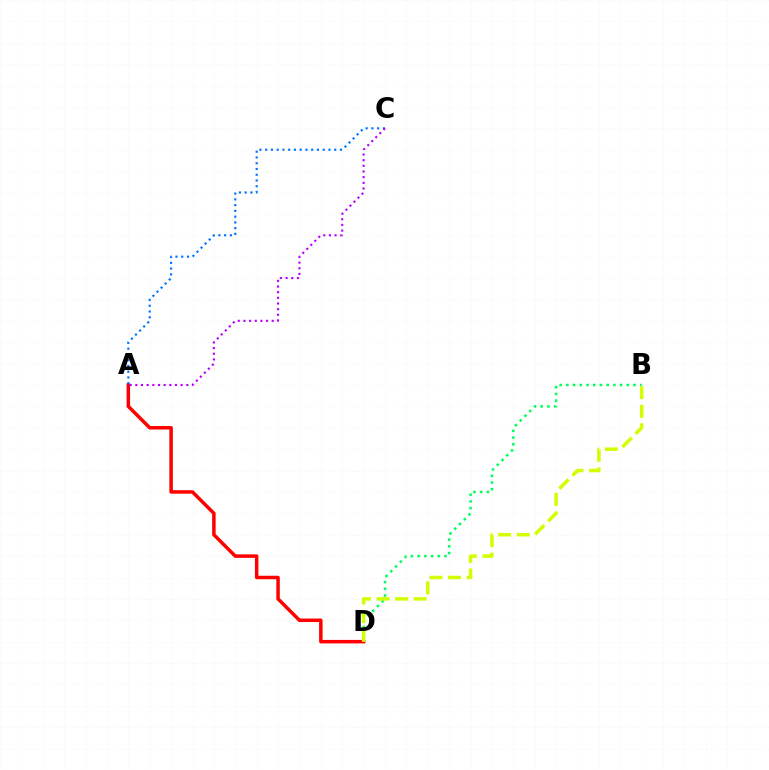{('A', 'D'): [{'color': '#ff0000', 'line_style': 'solid', 'thickness': 2.51}], ('B', 'D'): [{'color': '#00ff5c', 'line_style': 'dotted', 'thickness': 1.83}, {'color': '#d1ff00', 'line_style': 'dashed', 'thickness': 2.52}], ('A', 'C'): [{'color': '#0074ff', 'line_style': 'dotted', 'thickness': 1.56}, {'color': '#b900ff', 'line_style': 'dotted', 'thickness': 1.54}]}